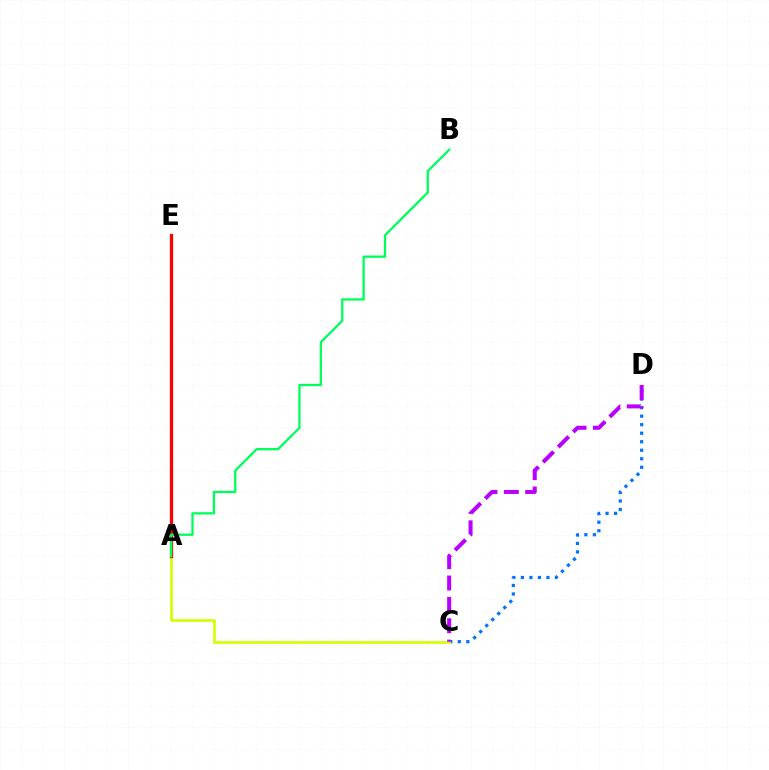{('C', 'D'): [{'color': '#0074ff', 'line_style': 'dotted', 'thickness': 2.31}, {'color': '#b900ff', 'line_style': 'dashed', 'thickness': 2.9}], ('A', 'C'): [{'color': '#d1ff00', 'line_style': 'solid', 'thickness': 1.92}], ('A', 'E'): [{'color': '#ff0000', 'line_style': 'solid', 'thickness': 2.37}], ('A', 'B'): [{'color': '#00ff5c', 'line_style': 'solid', 'thickness': 1.66}]}